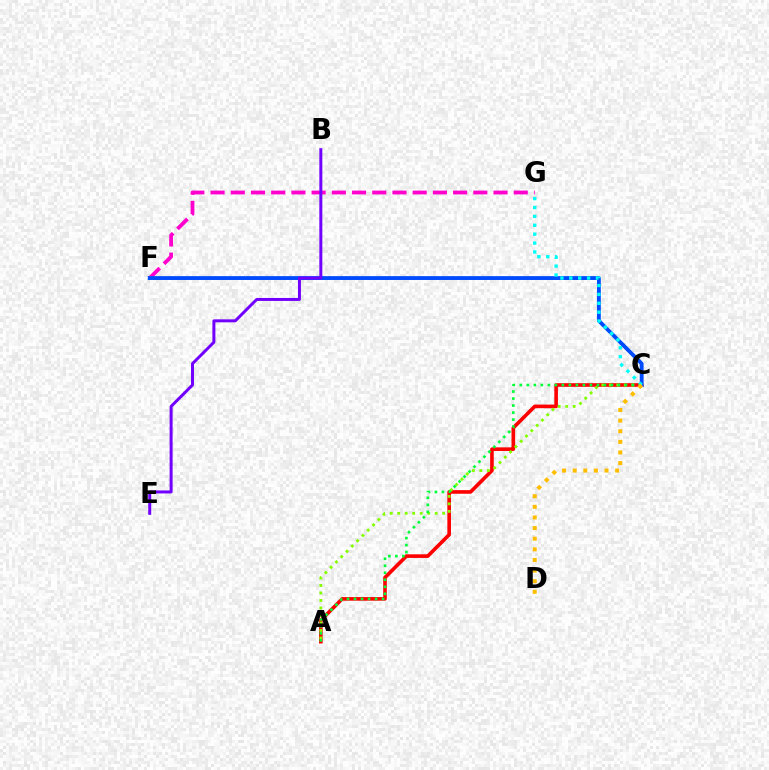{('F', 'G'): [{'color': '#ff00cf', 'line_style': 'dashed', 'thickness': 2.75}], ('A', 'C'): [{'color': '#ff0000', 'line_style': 'solid', 'thickness': 2.61}, {'color': '#84ff00', 'line_style': 'dotted', 'thickness': 2.04}, {'color': '#00ff39', 'line_style': 'dotted', 'thickness': 1.91}], ('C', 'F'): [{'color': '#004bff', 'line_style': 'solid', 'thickness': 2.78}], ('B', 'E'): [{'color': '#7200ff', 'line_style': 'solid', 'thickness': 2.15}], ('C', 'G'): [{'color': '#00fff6', 'line_style': 'dotted', 'thickness': 2.41}], ('C', 'D'): [{'color': '#ffbd00', 'line_style': 'dotted', 'thickness': 2.88}]}